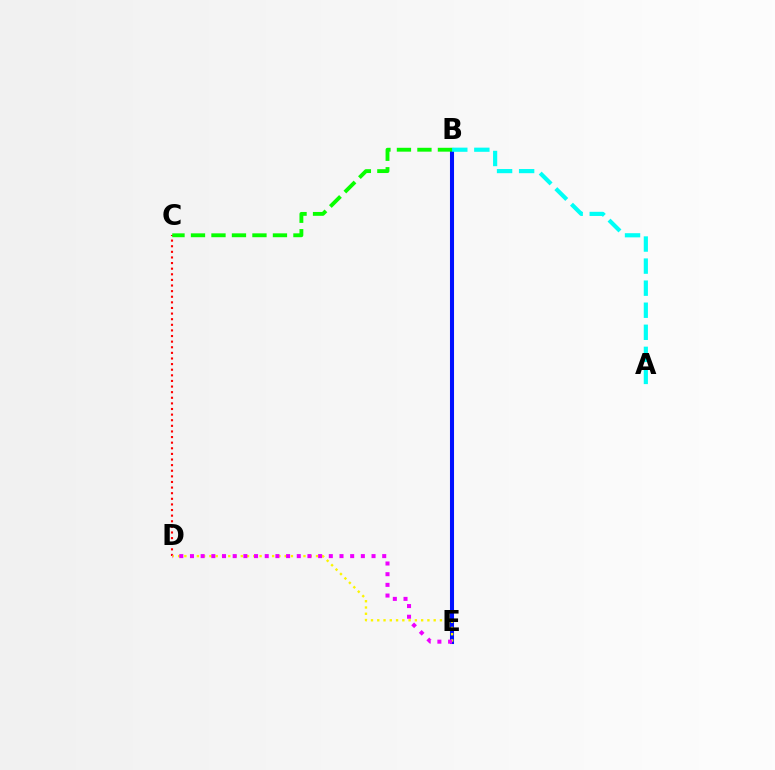{('B', 'E'): [{'color': '#0010ff', 'line_style': 'solid', 'thickness': 2.92}], ('C', 'D'): [{'color': '#ff0000', 'line_style': 'dotted', 'thickness': 1.53}], ('D', 'E'): [{'color': '#fcf500', 'line_style': 'dotted', 'thickness': 1.7}, {'color': '#ee00ff', 'line_style': 'dotted', 'thickness': 2.9}], ('B', 'C'): [{'color': '#08ff00', 'line_style': 'dashed', 'thickness': 2.78}], ('A', 'B'): [{'color': '#00fff6', 'line_style': 'dashed', 'thickness': 3.0}]}